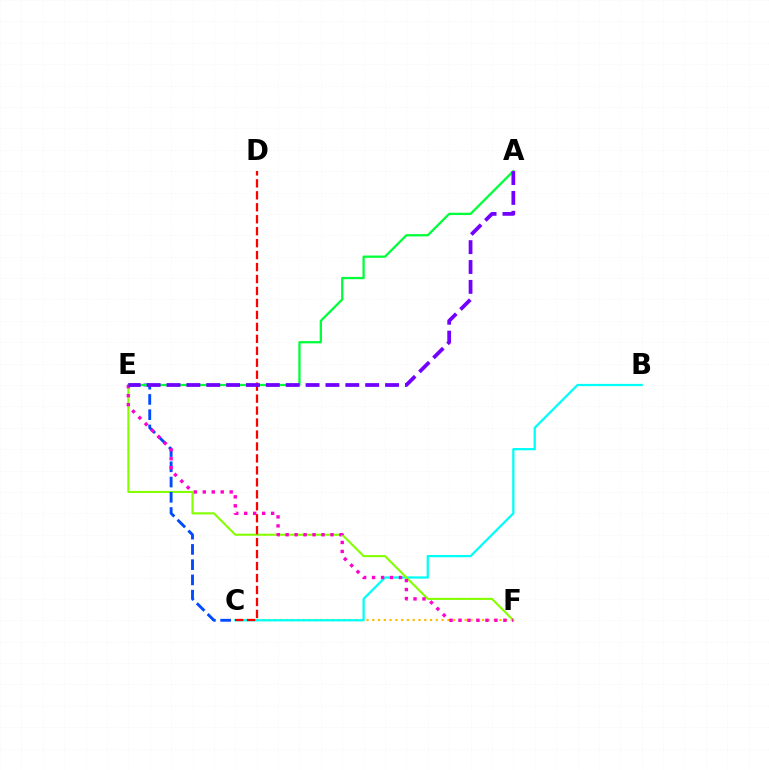{('C', 'F'): [{'color': '#ffbd00', 'line_style': 'dotted', 'thickness': 1.57}], ('B', 'C'): [{'color': '#00fff6', 'line_style': 'solid', 'thickness': 1.63}], ('E', 'F'): [{'color': '#84ff00', 'line_style': 'solid', 'thickness': 1.5}, {'color': '#ff00cf', 'line_style': 'dotted', 'thickness': 2.44}], ('C', 'E'): [{'color': '#004bff', 'line_style': 'dashed', 'thickness': 2.07}], ('A', 'E'): [{'color': '#00ff39', 'line_style': 'solid', 'thickness': 1.64}, {'color': '#7200ff', 'line_style': 'dashed', 'thickness': 2.7}], ('C', 'D'): [{'color': '#ff0000', 'line_style': 'dashed', 'thickness': 1.62}]}